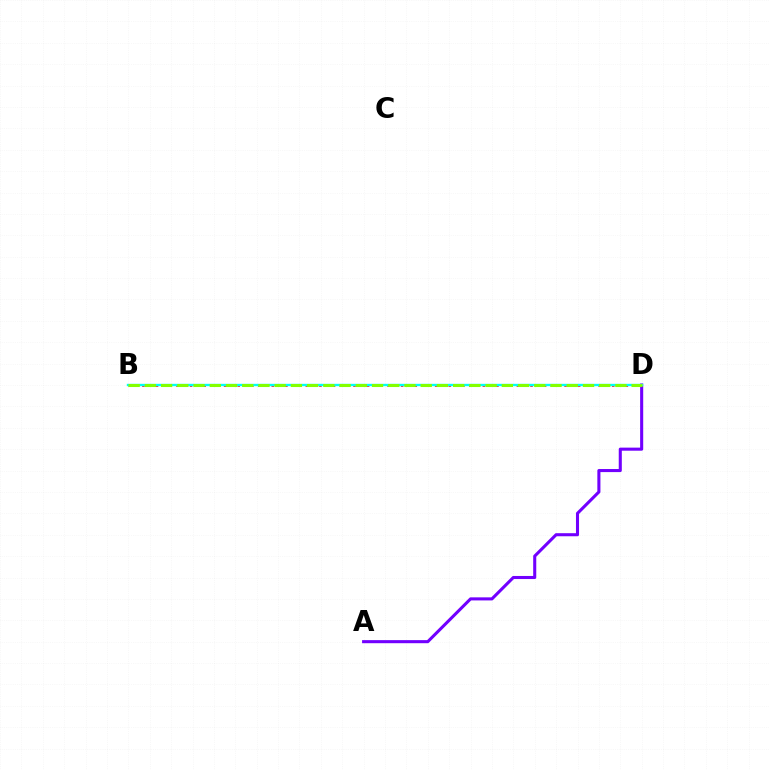{('A', 'D'): [{'color': '#7200ff', 'line_style': 'solid', 'thickness': 2.21}], ('B', 'D'): [{'color': '#ff0000', 'line_style': 'dotted', 'thickness': 1.85}, {'color': '#00fff6', 'line_style': 'solid', 'thickness': 1.71}, {'color': '#84ff00', 'line_style': 'dashed', 'thickness': 2.2}]}